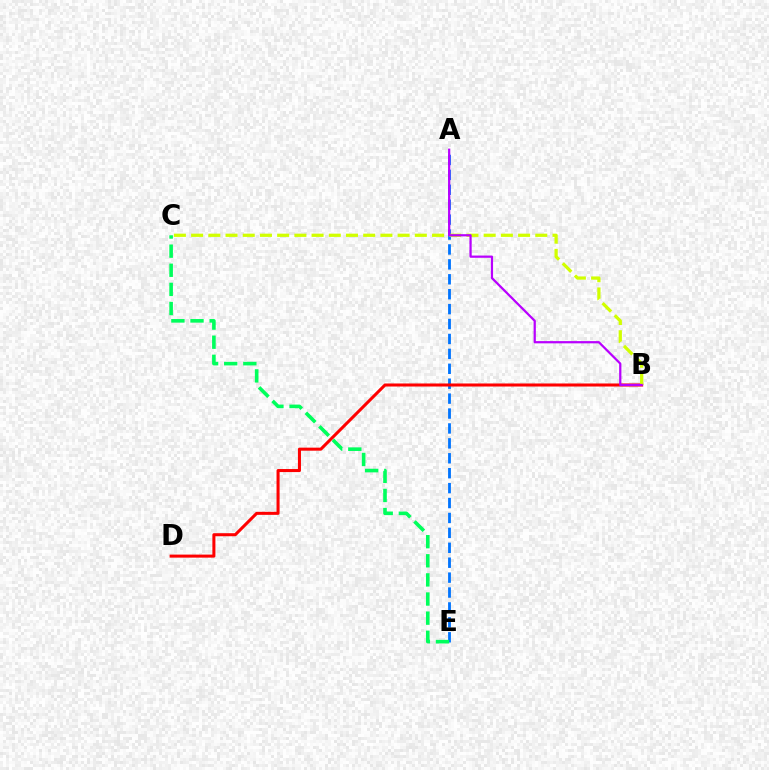{('A', 'E'): [{'color': '#0074ff', 'line_style': 'dashed', 'thickness': 2.03}], ('B', 'D'): [{'color': '#ff0000', 'line_style': 'solid', 'thickness': 2.19}], ('B', 'C'): [{'color': '#d1ff00', 'line_style': 'dashed', 'thickness': 2.34}], ('A', 'B'): [{'color': '#b900ff', 'line_style': 'solid', 'thickness': 1.61}], ('C', 'E'): [{'color': '#00ff5c', 'line_style': 'dashed', 'thickness': 2.6}]}